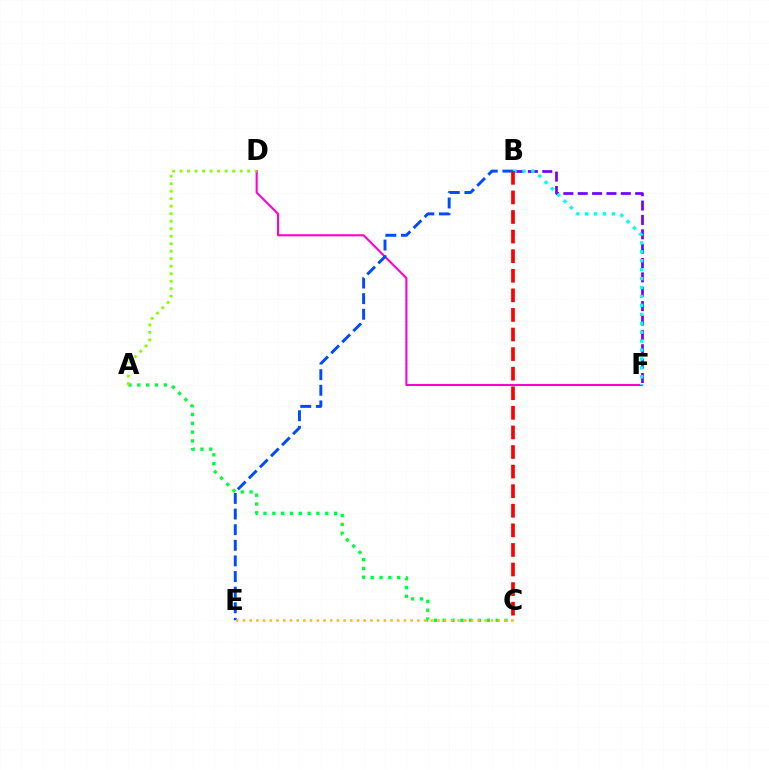{('B', 'F'): [{'color': '#7200ff', 'line_style': 'dashed', 'thickness': 1.95}, {'color': '#00fff6', 'line_style': 'dotted', 'thickness': 2.43}], ('A', 'C'): [{'color': '#00ff39', 'line_style': 'dotted', 'thickness': 2.4}], ('D', 'F'): [{'color': '#ff00cf', 'line_style': 'solid', 'thickness': 1.51}], ('B', 'E'): [{'color': '#004bff', 'line_style': 'dashed', 'thickness': 2.12}], ('C', 'E'): [{'color': '#ffbd00', 'line_style': 'dotted', 'thickness': 1.82}], ('B', 'C'): [{'color': '#ff0000', 'line_style': 'dashed', 'thickness': 2.66}], ('A', 'D'): [{'color': '#84ff00', 'line_style': 'dotted', 'thickness': 2.04}]}